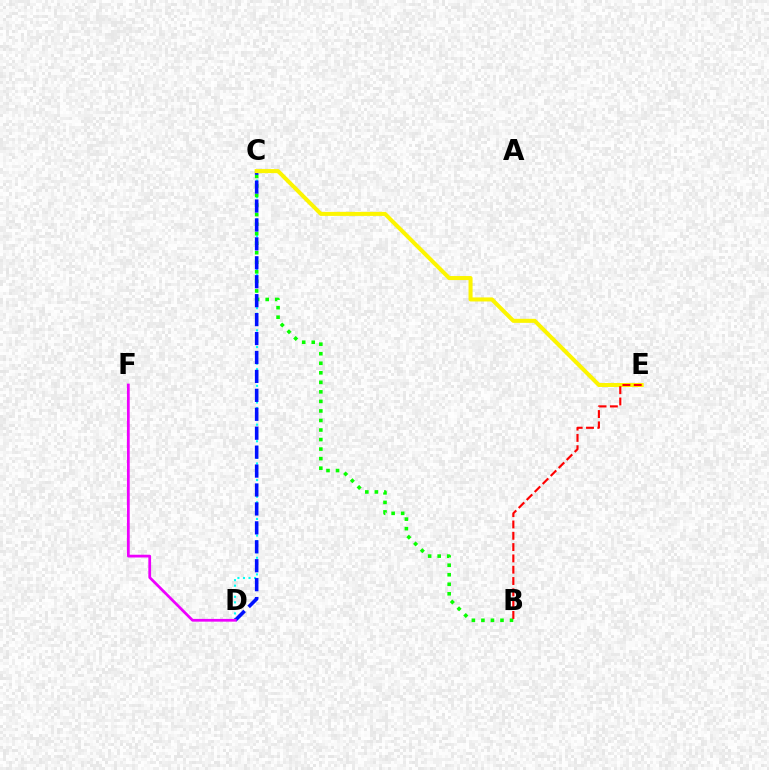{('C', 'D'): [{'color': '#00fff6', 'line_style': 'dotted', 'thickness': 1.51}, {'color': '#0010ff', 'line_style': 'dashed', 'thickness': 2.57}], ('B', 'C'): [{'color': '#08ff00', 'line_style': 'dotted', 'thickness': 2.59}], ('C', 'E'): [{'color': '#fcf500', 'line_style': 'solid', 'thickness': 2.91}], ('D', 'F'): [{'color': '#ee00ff', 'line_style': 'solid', 'thickness': 1.98}], ('B', 'E'): [{'color': '#ff0000', 'line_style': 'dashed', 'thickness': 1.54}]}